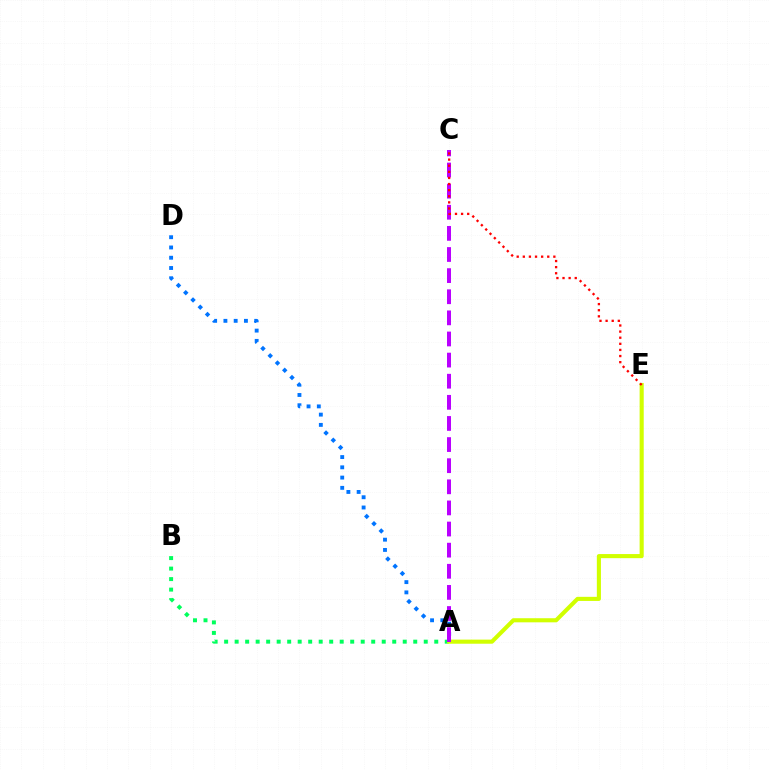{('A', 'B'): [{'color': '#00ff5c', 'line_style': 'dotted', 'thickness': 2.85}], ('A', 'D'): [{'color': '#0074ff', 'line_style': 'dotted', 'thickness': 2.79}], ('A', 'E'): [{'color': '#d1ff00', 'line_style': 'solid', 'thickness': 2.95}], ('A', 'C'): [{'color': '#b900ff', 'line_style': 'dashed', 'thickness': 2.87}], ('C', 'E'): [{'color': '#ff0000', 'line_style': 'dotted', 'thickness': 1.66}]}